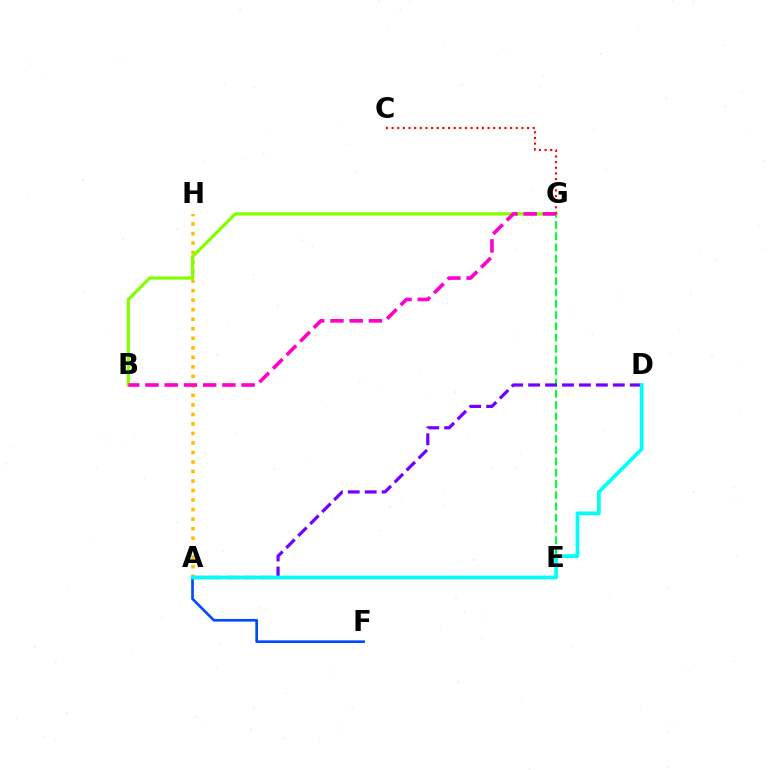{('A', 'F'): [{'color': '#004bff', 'line_style': 'solid', 'thickness': 1.92}], ('A', 'H'): [{'color': '#ffbd00', 'line_style': 'dotted', 'thickness': 2.59}], ('E', 'G'): [{'color': '#00ff39', 'line_style': 'dashed', 'thickness': 1.53}], ('A', 'D'): [{'color': '#7200ff', 'line_style': 'dashed', 'thickness': 2.3}, {'color': '#00fff6', 'line_style': 'solid', 'thickness': 2.69}], ('B', 'G'): [{'color': '#84ff00', 'line_style': 'solid', 'thickness': 2.34}, {'color': '#ff00cf', 'line_style': 'dashed', 'thickness': 2.61}], ('C', 'G'): [{'color': '#ff0000', 'line_style': 'dotted', 'thickness': 1.53}]}